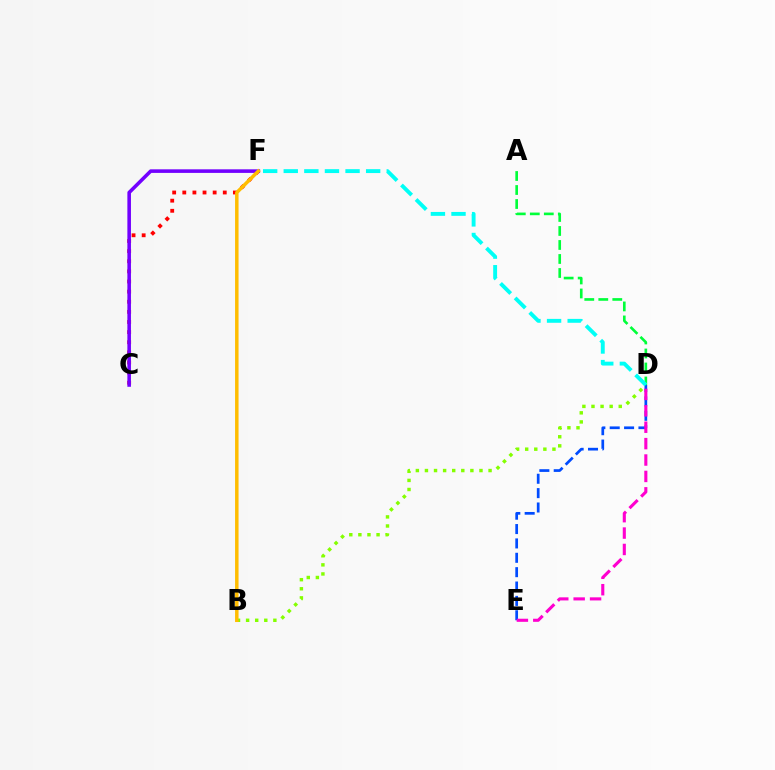{('A', 'D'): [{'color': '#00ff39', 'line_style': 'dashed', 'thickness': 1.9}], ('B', 'D'): [{'color': '#84ff00', 'line_style': 'dotted', 'thickness': 2.47}], ('D', 'E'): [{'color': '#004bff', 'line_style': 'dashed', 'thickness': 1.95}, {'color': '#ff00cf', 'line_style': 'dashed', 'thickness': 2.23}], ('C', 'F'): [{'color': '#ff0000', 'line_style': 'dotted', 'thickness': 2.75}, {'color': '#7200ff', 'line_style': 'solid', 'thickness': 2.58}], ('B', 'F'): [{'color': '#ffbd00', 'line_style': 'solid', 'thickness': 2.51}], ('D', 'F'): [{'color': '#00fff6', 'line_style': 'dashed', 'thickness': 2.8}]}